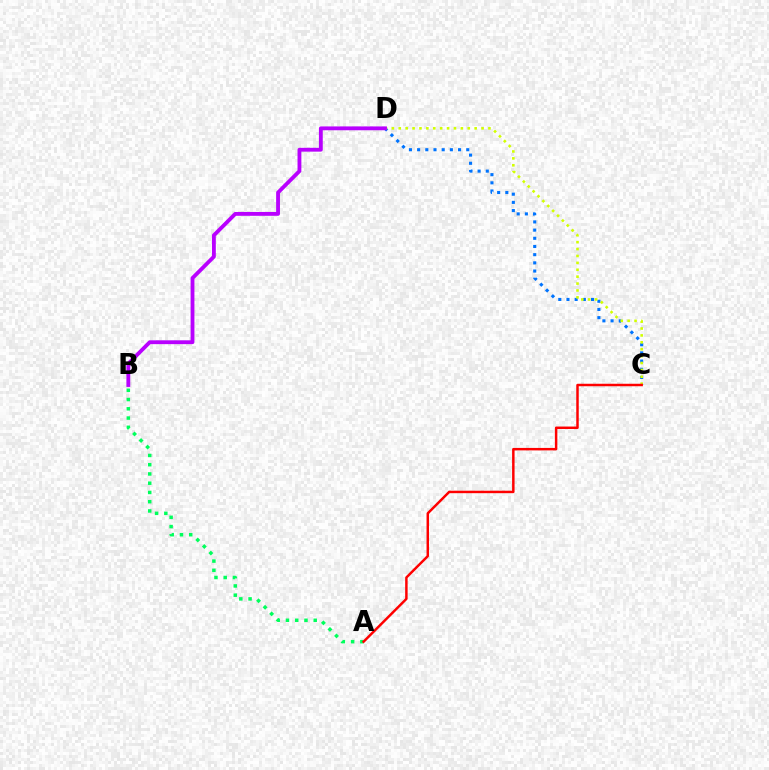{('A', 'B'): [{'color': '#00ff5c', 'line_style': 'dotted', 'thickness': 2.51}], ('C', 'D'): [{'color': '#0074ff', 'line_style': 'dotted', 'thickness': 2.22}, {'color': '#d1ff00', 'line_style': 'dotted', 'thickness': 1.87}], ('A', 'C'): [{'color': '#ff0000', 'line_style': 'solid', 'thickness': 1.78}], ('B', 'D'): [{'color': '#b900ff', 'line_style': 'solid', 'thickness': 2.76}]}